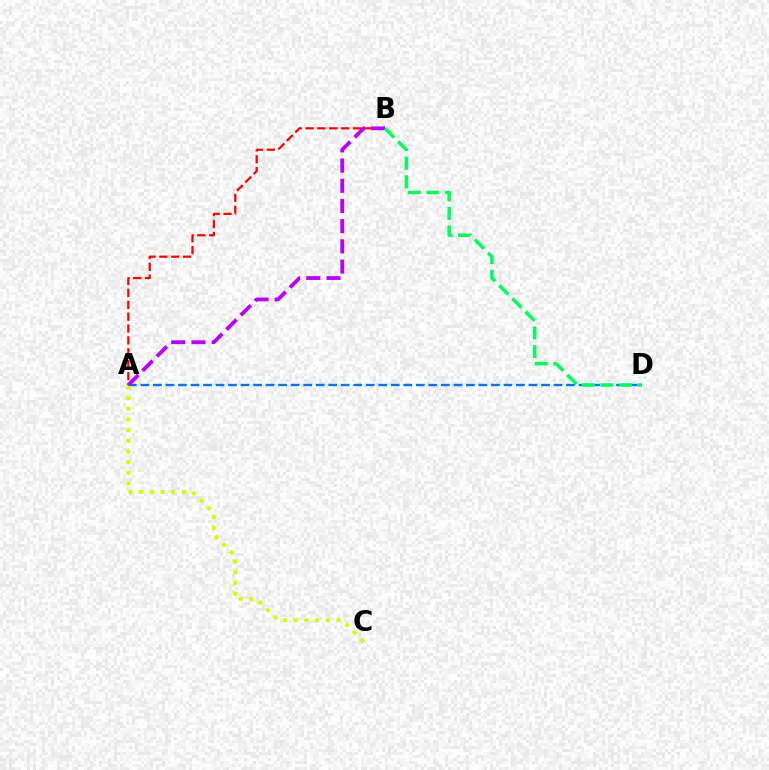{('A', 'D'): [{'color': '#0074ff', 'line_style': 'dashed', 'thickness': 1.7}], ('A', 'B'): [{'color': '#ff0000', 'line_style': 'dashed', 'thickness': 1.61}, {'color': '#b900ff', 'line_style': 'dashed', 'thickness': 2.74}], ('A', 'C'): [{'color': '#d1ff00', 'line_style': 'dotted', 'thickness': 2.9}], ('B', 'D'): [{'color': '#00ff5c', 'line_style': 'dashed', 'thickness': 2.53}]}